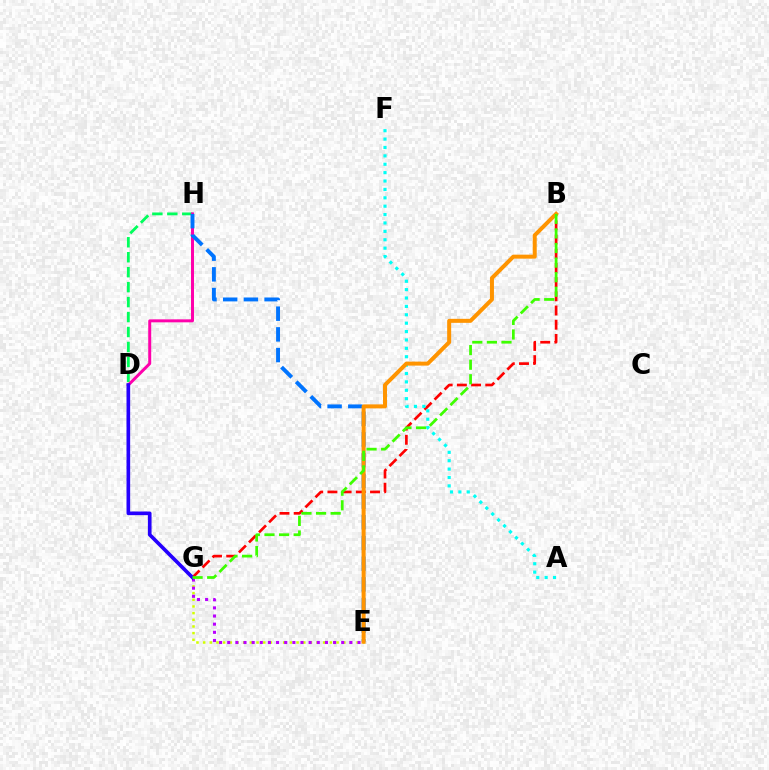{('B', 'G'): [{'color': '#ff0000', 'line_style': 'dashed', 'thickness': 1.93}, {'color': '#3dff00', 'line_style': 'dashed', 'thickness': 1.98}], ('E', 'G'): [{'color': '#d1ff00', 'line_style': 'dotted', 'thickness': 1.81}, {'color': '#b900ff', 'line_style': 'dotted', 'thickness': 2.21}], ('D', 'H'): [{'color': '#00ff5c', 'line_style': 'dashed', 'thickness': 2.03}, {'color': '#ff00ac', 'line_style': 'solid', 'thickness': 2.14}], ('A', 'F'): [{'color': '#00fff6', 'line_style': 'dotted', 'thickness': 2.28}], ('E', 'H'): [{'color': '#0074ff', 'line_style': 'dashed', 'thickness': 2.81}], ('B', 'E'): [{'color': '#ff9400', 'line_style': 'solid', 'thickness': 2.88}], ('D', 'G'): [{'color': '#2500ff', 'line_style': 'solid', 'thickness': 2.62}]}